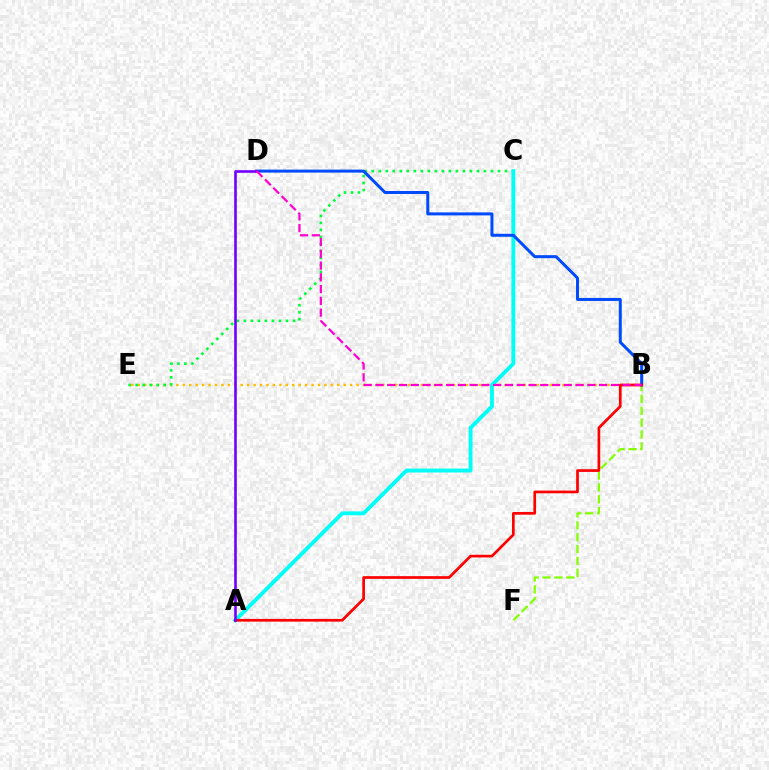{('B', 'F'): [{'color': '#84ff00', 'line_style': 'dashed', 'thickness': 1.61}], ('B', 'E'): [{'color': '#ffbd00', 'line_style': 'dotted', 'thickness': 1.75}], ('C', 'E'): [{'color': '#00ff39', 'line_style': 'dotted', 'thickness': 1.91}], ('A', 'C'): [{'color': '#00fff6', 'line_style': 'solid', 'thickness': 2.8}], ('B', 'D'): [{'color': '#004bff', 'line_style': 'solid', 'thickness': 2.17}, {'color': '#ff00cf', 'line_style': 'dashed', 'thickness': 1.6}], ('A', 'B'): [{'color': '#ff0000', 'line_style': 'solid', 'thickness': 1.94}], ('A', 'D'): [{'color': '#7200ff', 'line_style': 'solid', 'thickness': 1.9}]}